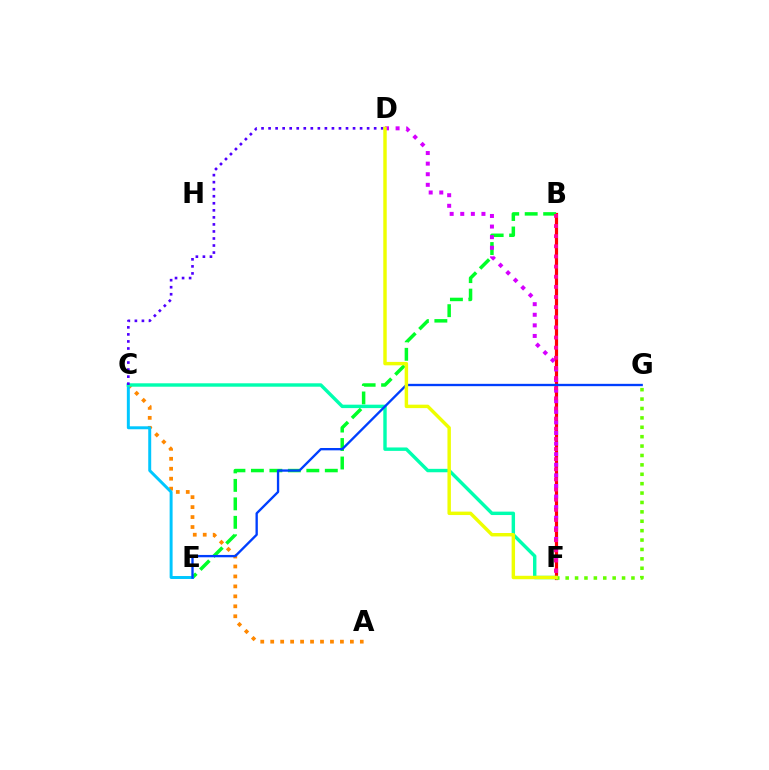{('B', 'F'): [{'color': '#ff0000', 'line_style': 'solid', 'thickness': 2.3}, {'color': '#ff00a0', 'line_style': 'dotted', 'thickness': 2.75}], ('F', 'G'): [{'color': '#66ff00', 'line_style': 'dotted', 'thickness': 2.55}], ('A', 'C'): [{'color': '#ff8800', 'line_style': 'dotted', 'thickness': 2.71}], ('B', 'E'): [{'color': '#00ff27', 'line_style': 'dashed', 'thickness': 2.51}], ('C', 'E'): [{'color': '#00c7ff', 'line_style': 'solid', 'thickness': 2.13}], ('C', 'F'): [{'color': '#00ffaf', 'line_style': 'solid', 'thickness': 2.46}], ('E', 'G'): [{'color': '#003fff', 'line_style': 'solid', 'thickness': 1.68}], ('D', 'F'): [{'color': '#d600ff', 'line_style': 'dotted', 'thickness': 2.88}, {'color': '#eeff00', 'line_style': 'solid', 'thickness': 2.48}], ('C', 'D'): [{'color': '#4f00ff', 'line_style': 'dotted', 'thickness': 1.91}]}